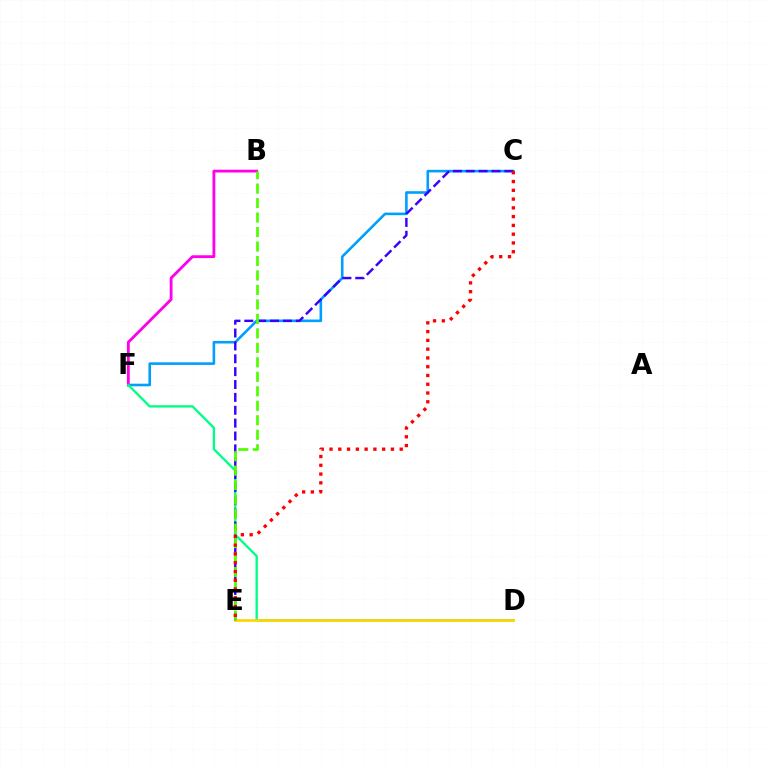{('C', 'F'): [{'color': '#009eff', 'line_style': 'solid', 'thickness': 1.87}], ('B', 'F'): [{'color': '#ff00ed', 'line_style': 'solid', 'thickness': 2.03}], ('D', 'F'): [{'color': '#00ff86', 'line_style': 'solid', 'thickness': 1.69}], ('D', 'E'): [{'color': '#ffd500', 'line_style': 'solid', 'thickness': 1.94}], ('C', 'E'): [{'color': '#3700ff', 'line_style': 'dashed', 'thickness': 1.75}, {'color': '#ff0000', 'line_style': 'dotted', 'thickness': 2.38}], ('B', 'E'): [{'color': '#4fff00', 'line_style': 'dashed', 'thickness': 1.97}]}